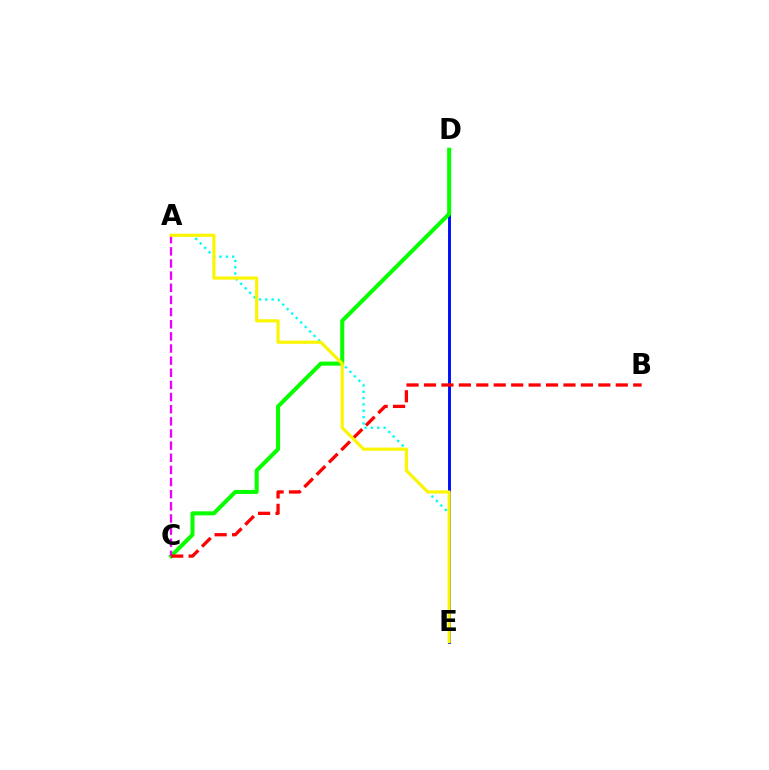{('A', 'E'): [{'color': '#00fff6', 'line_style': 'dotted', 'thickness': 1.72}, {'color': '#fcf500', 'line_style': 'solid', 'thickness': 2.26}], ('D', 'E'): [{'color': '#0010ff', 'line_style': 'solid', 'thickness': 2.12}], ('C', 'D'): [{'color': '#08ff00', 'line_style': 'solid', 'thickness': 2.91}], ('A', 'C'): [{'color': '#ee00ff', 'line_style': 'dashed', 'thickness': 1.65}], ('B', 'C'): [{'color': '#ff0000', 'line_style': 'dashed', 'thickness': 2.37}]}